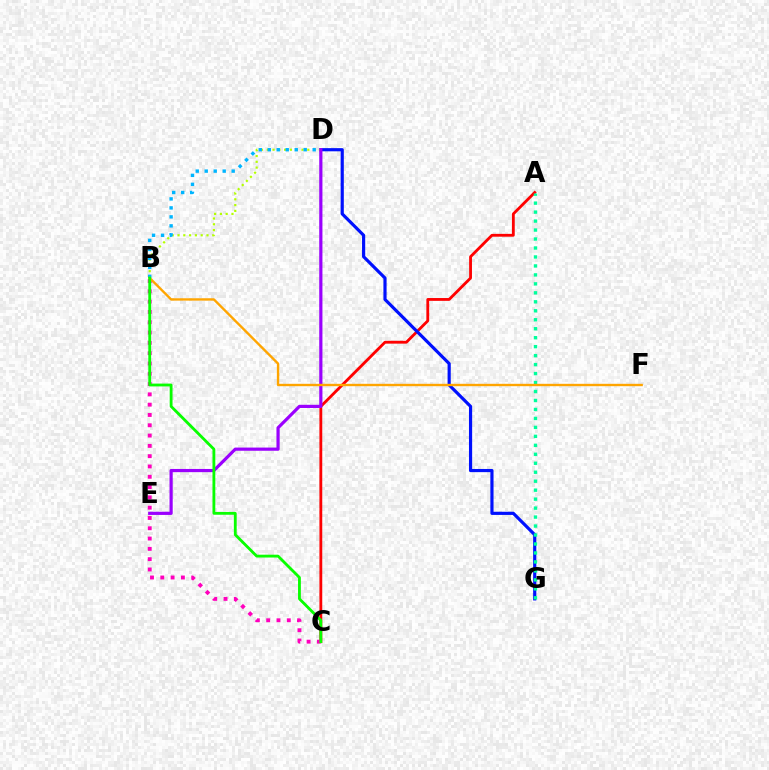{('A', 'C'): [{'color': '#ff0000', 'line_style': 'solid', 'thickness': 2.03}], ('D', 'G'): [{'color': '#0010ff', 'line_style': 'solid', 'thickness': 2.28}], ('B', 'D'): [{'color': '#b3ff00', 'line_style': 'dotted', 'thickness': 1.57}, {'color': '#00b5ff', 'line_style': 'dotted', 'thickness': 2.44}], ('A', 'G'): [{'color': '#00ff9d', 'line_style': 'dotted', 'thickness': 2.44}], ('B', 'C'): [{'color': '#ff00bd', 'line_style': 'dotted', 'thickness': 2.8}, {'color': '#08ff00', 'line_style': 'solid', 'thickness': 2.03}], ('D', 'E'): [{'color': '#9b00ff', 'line_style': 'solid', 'thickness': 2.3}], ('B', 'F'): [{'color': '#ffa500', 'line_style': 'solid', 'thickness': 1.71}]}